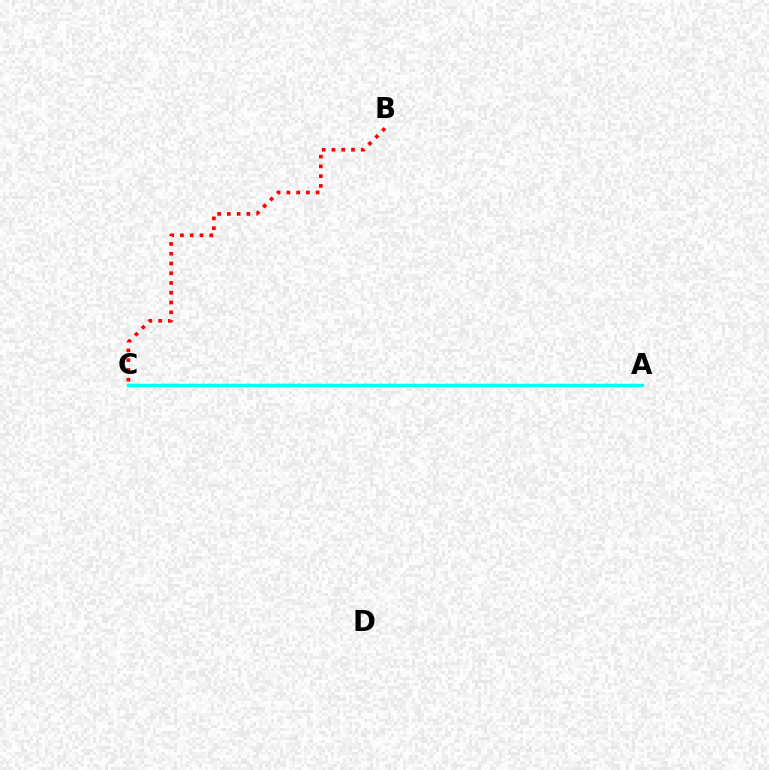{('A', 'C'): [{'color': '#7200ff', 'line_style': 'dashed', 'thickness': 1.95}, {'color': '#84ff00', 'line_style': 'solid', 'thickness': 1.59}, {'color': '#00fff6', 'line_style': 'solid', 'thickness': 2.42}], ('B', 'C'): [{'color': '#ff0000', 'line_style': 'dotted', 'thickness': 2.65}]}